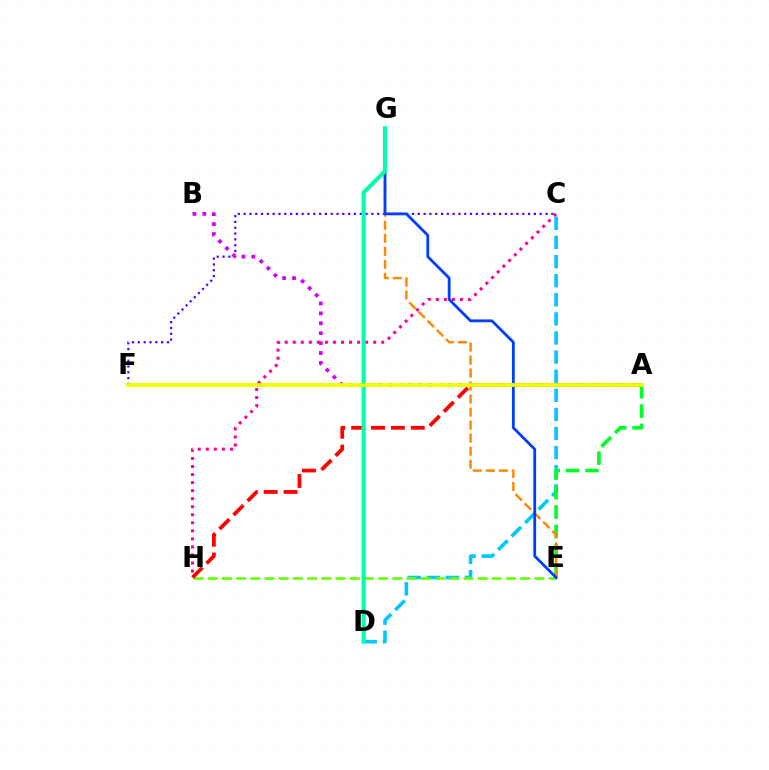{('C', 'H'): [{'color': '#ff00a0', 'line_style': 'dotted', 'thickness': 2.18}], ('C', 'F'): [{'color': '#4f00ff', 'line_style': 'dotted', 'thickness': 1.58}], ('C', 'D'): [{'color': '#00c7ff', 'line_style': 'dashed', 'thickness': 2.6}], ('A', 'E'): [{'color': '#00ff27', 'line_style': 'dashed', 'thickness': 2.63}], ('E', 'G'): [{'color': '#ff8800', 'line_style': 'dashed', 'thickness': 1.77}, {'color': '#003fff', 'line_style': 'solid', 'thickness': 2.02}], ('E', 'H'): [{'color': '#66ff00', 'line_style': 'dashed', 'thickness': 1.93}], ('A', 'H'): [{'color': '#ff0000', 'line_style': 'dashed', 'thickness': 2.7}], ('A', 'B'): [{'color': '#d600ff', 'line_style': 'dotted', 'thickness': 2.69}], ('D', 'G'): [{'color': '#00ffaf', 'line_style': 'solid', 'thickness': 2.98}], ('A', 'F'): [{'color': '#eeff00', 'line_style': 'solid', 'thickness': 2.68}]}